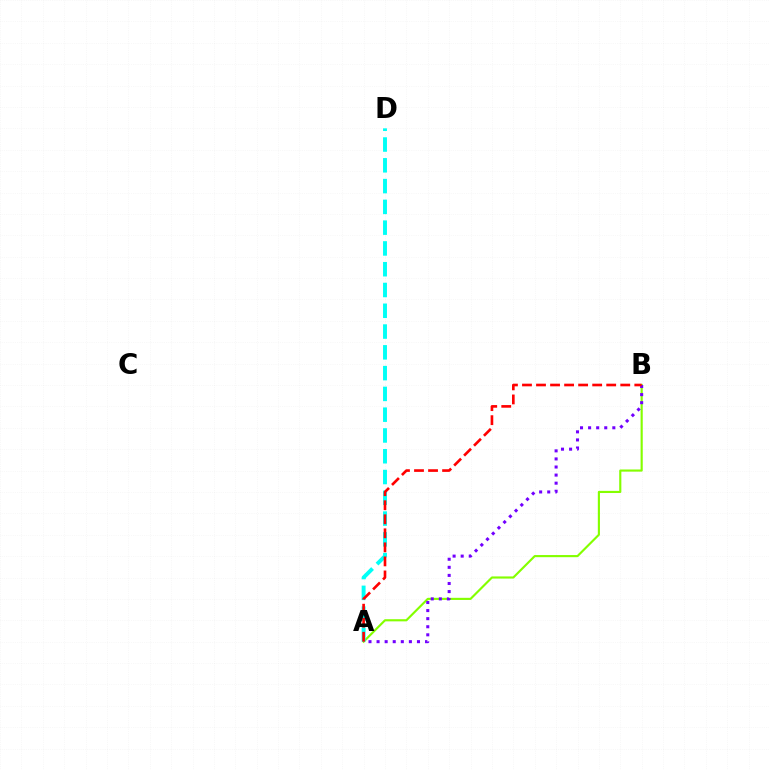{('A', 'B'): [{'color': '#84ff00', 'line_style': 'solid', 'thickness': 1.54}, {'color': '#7200ff', 'line_style': 'dotted', 'thickness': 2.2}, {'color': '#ff0000', 'line_style': 'dashed', 'thickness': 1.91}], ('A', 'D'): [{'color': '#00fff6', 'line_style': 'dashed', 'thickness': 2.82}]}